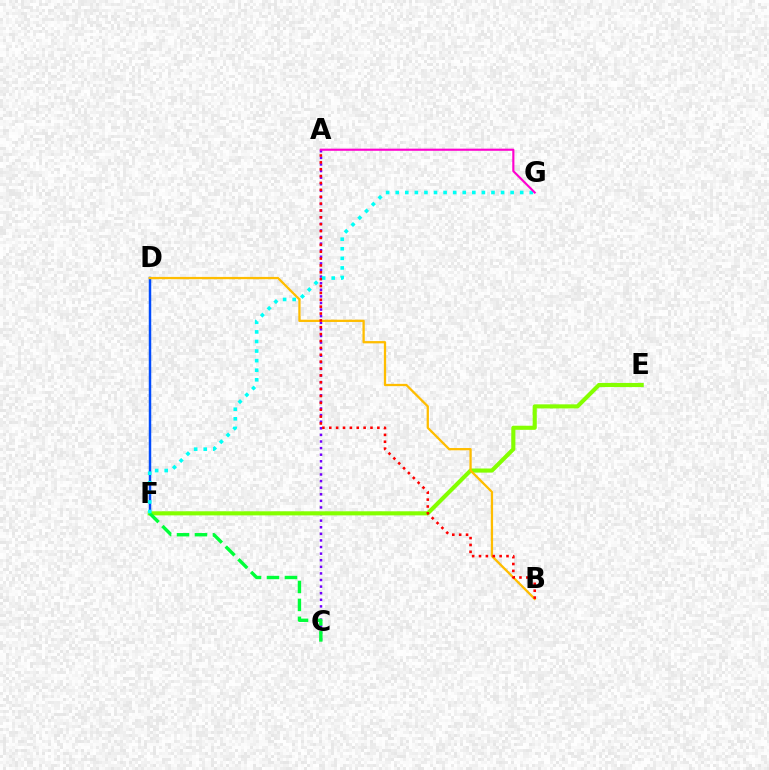{('A', 'C'): [{'color': '#7200ff', 'line_style': 'dotted', 'thickness': 1.79}], ('D', 'F'): [{'color': '#004bff', 'line_style': 'solid', 'thickness': 1.78}], ('E', 'F'): [{'color': '#84ff00', 'line_style': 'solid', 'thickness': 2.95}], ('B', 'D'): [{'color': '#ffbd00', 'line_style': 'solid', 'thickness': 1.64}], ('C', 'F'): [{'color': '#00ff39', 'line_style': 'dashed', 'thickness': 2.44}], ('F', 'G'): [{'color': '#00fff6', 'line_style': 'dotted', 'thickness': 2.6}], ('A', 'B'): [{'color': '#ff0000', 'line_style': 'dotted', 'thickness': 1.87}], ('A', 'G'): [{'color': '#ff00cf', 'line_style': 'solid', 'thickness': 1.53}]}